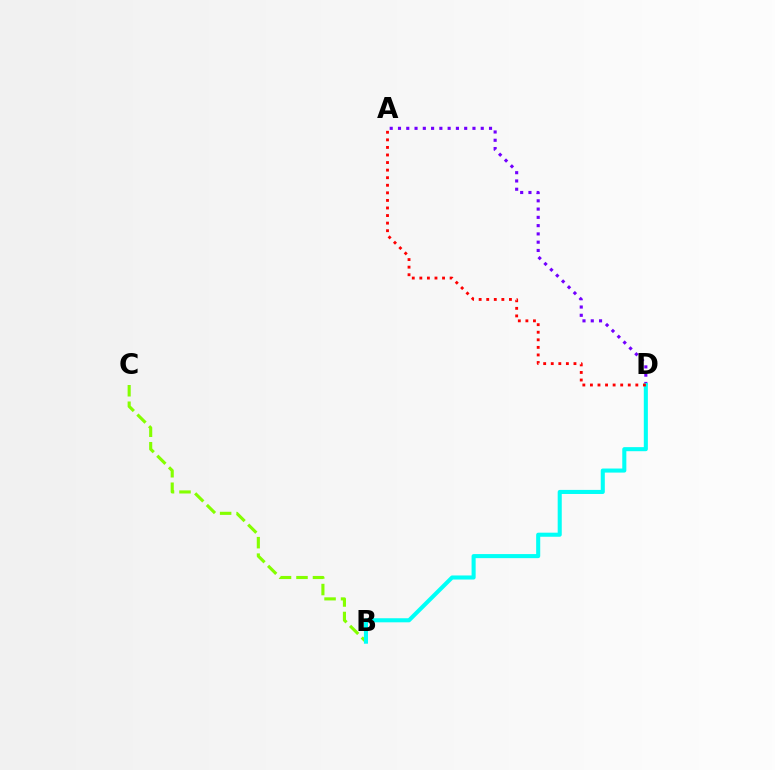{('B', 'C'): [{'color': '#84ff00', 'line_style': 'dashed', 'thickness': 2.24}], ('A', 'D'): [{'color': '#7200ff', 'line_style': 'dotted', 'thickness': 2.25}, {'color': '#ff0000', 'line_style': 'dotted', 'thickness': 2.06}], ('B', 'D'): [{'color': '#00fff6', 'line_style': 'solid', 'thickness': 2.93}]}